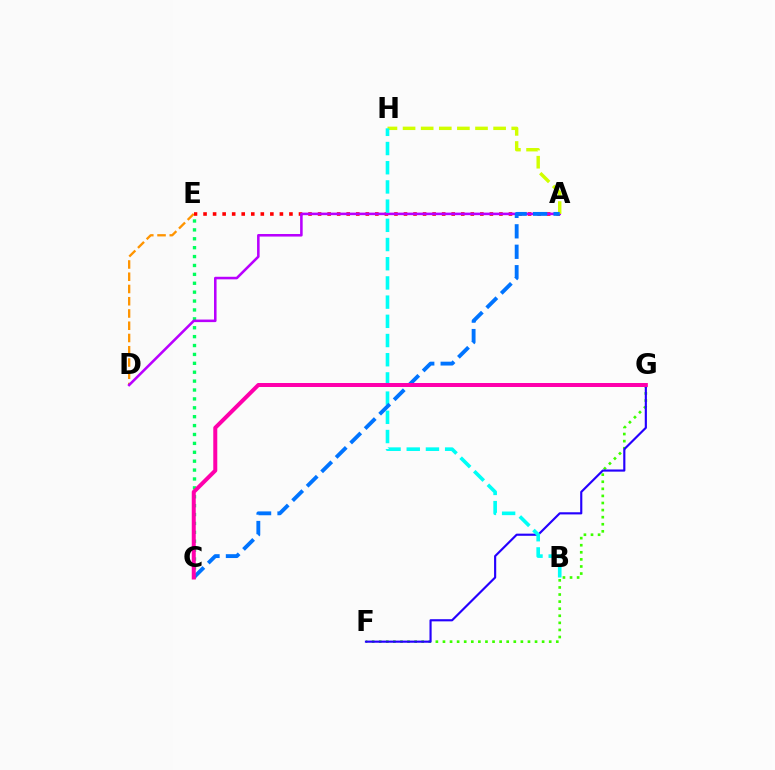{('D', 'E'): [{'color': '#ff9400', 'line_style': 'dashed', 'thickness': 1.66}], ('A', 'E'): [{'color': '#ff0000', 'line_style': 'dotted', 'thickness': 2.59}], ('C', 'E'): [{'color': '#00ff5c', 'line_style': 'dotted', 'thickness': 2.42}], ('A', 'D'): [{'color': '#b900ff', 'line_style': 'solid', 'thickness': 1.84}], ('F', 'G'): [{'color': '#3dff00', 'line_style': 'dotted', 'thickness': 1.92}, {'color': '#2500ff', 'line_style': 'solid', 'thickness': 1.55}], ('A', 'H'): [{'color': '#d1ff00', 'line_style': 'dashed', 'thickness': 2.46}], ('B', 'H'): [{'color': '#00fff6', 'line_style': 'dashed', 'thickness': 2.61}], ('A', 'C'): [{'color': '#0074ff', 'line_style': 'dashed', 'thickness': 2.78}], ('C', 'G'): [{'color': '#ff00ac', 'line_style': 'solid', 'thickness': 2.88}]}